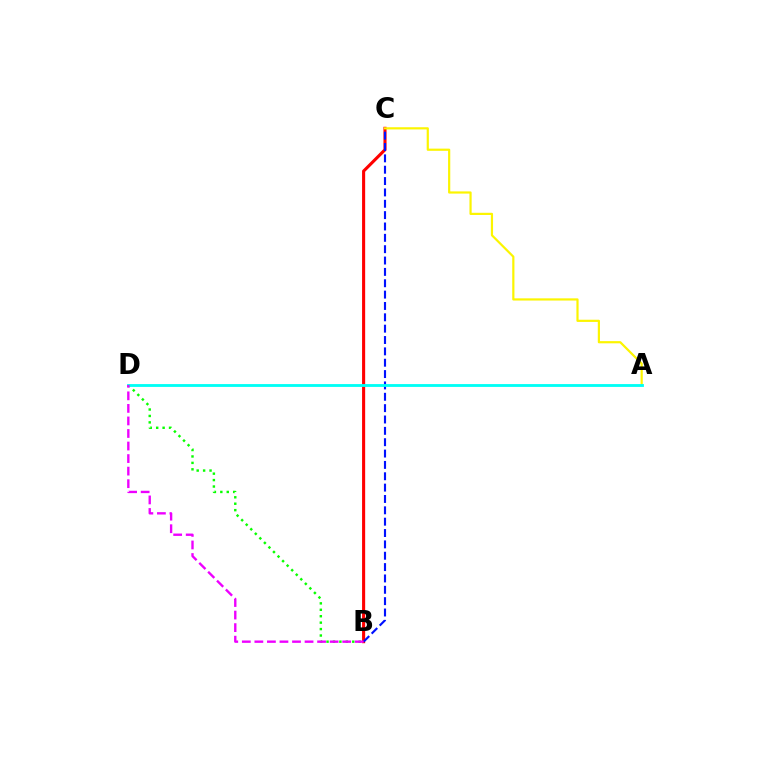{('B', 'C'): [{'color': '#ff0000', 'line_style': 'solid', 'thickness': 2.22}, {'color': '#0010ff', 'line_style': 'dashed', 'thickness': 1.54}], ('B', 'D'): [{'color': '#08ff00', 'line_style': 'dotted', 'thickness': 1.75}, {'color': '#ee00ff', 'line_style': 'dashed', 'thickness': 1.7}], ('A', 'C'): [{'color': '#fcf500', 'line_style': 'solid', 'thickness': 1.58}], ('A', 'D'): [{'color': '#00fff6', 'line_style': 'solid', 'thickness': 2.04}]}